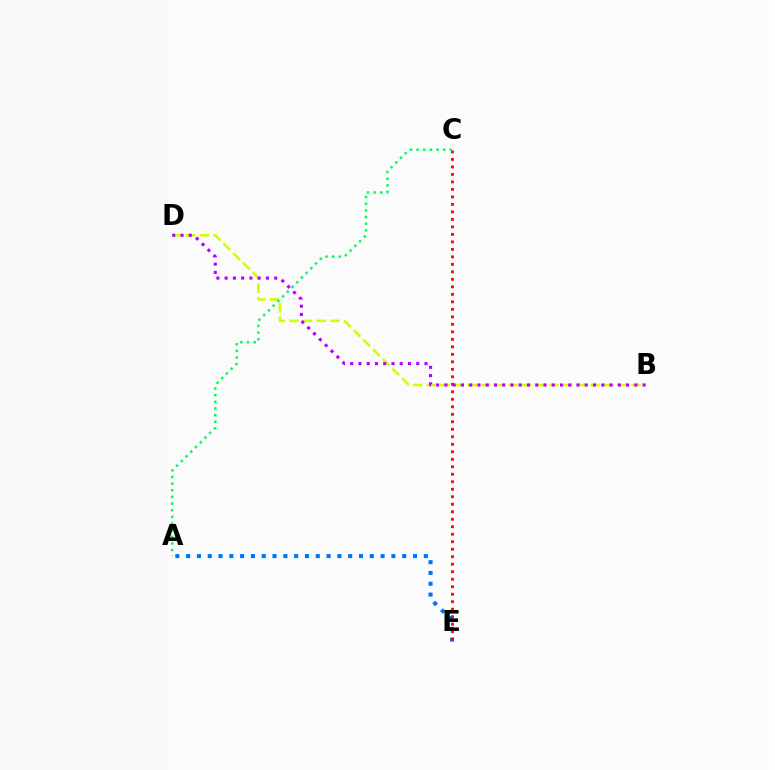{('B', 'D'): [{'color': '#d1ff00', 'line_style': 'dashed', 'thickness': 1.85}, {'color': '#b900ff', 'line_style': 'dotted', 'thickness': 2.24}], ('A', 'E'): [{'color': '#0074ff', 'line_style': 'dotted', 'thickness': 2.94}], ('C', 'E'): [{'color': '#ff0000', 'line_style': 'dotted', 'thickness': 2.04}], ('A', 'C'): [{'color': '#00ff5c', 'line_style': 'dotted', 'thickness': 1.81}]}